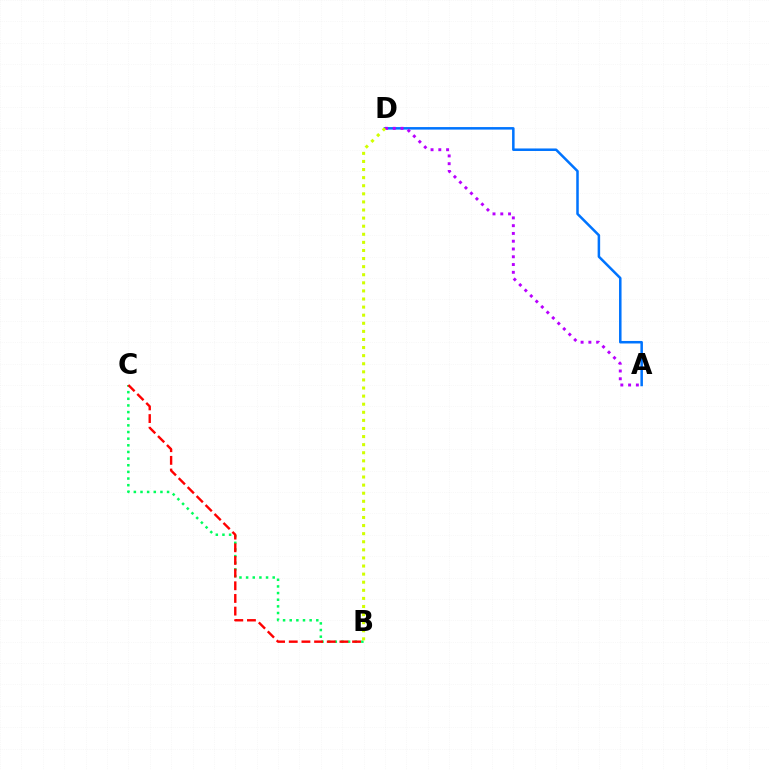{('B', 'C'): [{'color': '#00ff5c', 'line_style': 'dotted', 'thickness': 1.81}, {'color': '#ff0000', 'line_style': 'dashed', 'thickness': 1.72}], ('A', 'D'): [{'color': '#0074ff', 'line_style': 'solid', 'thickness': 1.81}, {'color': '#b900ff', 'line_style': 'dotted', 'thickness': 2.11}], ('B', 'D'): [{'color': '#d1ff00', 'line_style': 'dotted', 'thickness': 2.2}]}